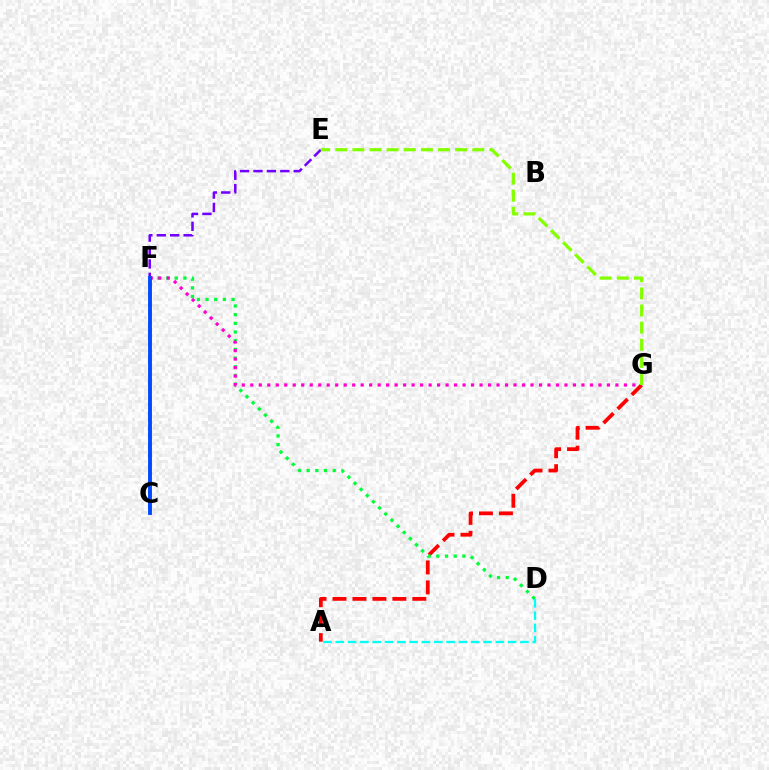{('A', 'G'): [{'color': '#ff0000', 'line_style': 'dashed', 'thickness': 2.71}], ('D', 'F'): [{'color': '#00ff39', 'line_style': 'dotted', 'thickness': 2.36}], ('F', 'G'): [{'color': '#ff00cf', 'line_style': 'dotted', 'thickness': 2.31}], ('E', 'F'): [{'color': '#7200ff', 'line_style': 'dashed', 'thickness': 1.82}], ('C', 'F'): [{'color': '#ffbd00', 'line_style': 'dotted', 'thickness': 2.56}, {'color': '#004bff', 'line_style': 'solid', 'thickness': 2.8}], ('A', 'D'): [{'color': '#00fff6', 'line_style': 'dashed', 'thickness': 1.67}], ('E', 'G'): [{'color': '#84ff00', 'line_style': 'dashed', 'thickness': 2.33}]}